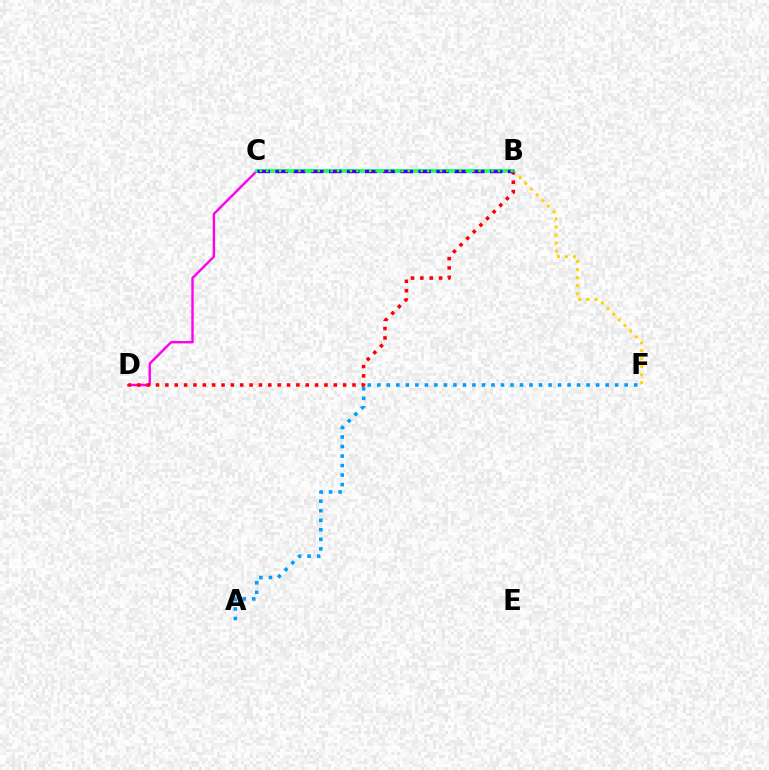{('B', 'F'): [{'color': '#ffd500', 'line_style': 'dotted', 'thickness': 2.18}], ('C', 'D'): [{'color': '#ff00ed', 'line_style': 'solid', 'thickness': 1.73}], ('B', 'D'): [{'color': '#ff0000', 'line_style': 'dotted', 'thickness': 2.54}], ('A', 'F'): [{'color': '#009eff', 'line_style': 'dotted', 'thickness': 2.58}], ('B', 'C'): [{'color': '#00ff86', 'line_style': 'solid', 'thickness': 2.69}, {'color': '#3700ff', 'line_style': 'dashed', 'thickness': 2.43}, {'color': '#4fff00', 'line_style': 'dotted', 'thickness': 1.75}]}